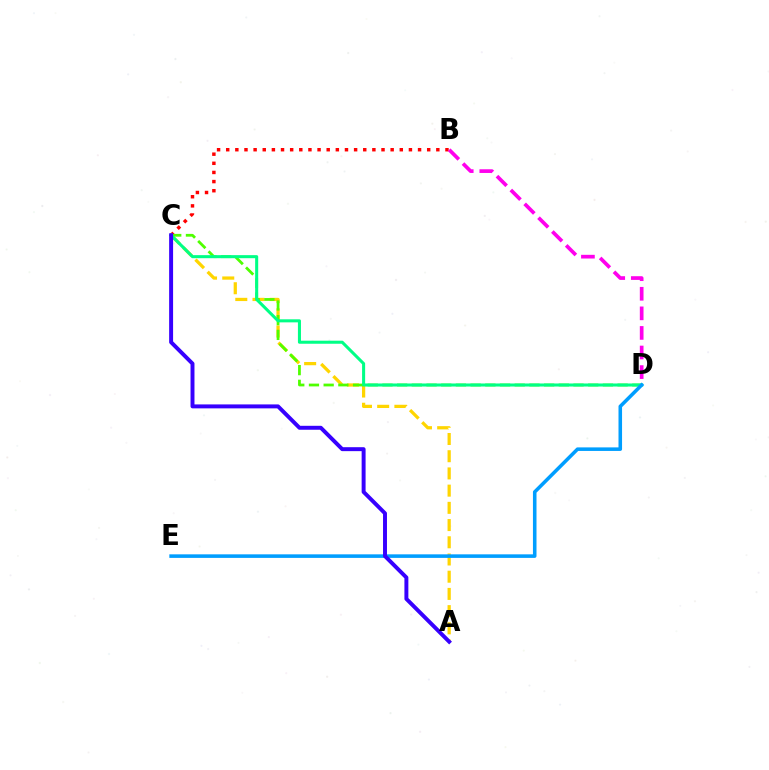{('B', 'C'): [{'color': '#ff0000', 'line_style': 'dotted', 'thickness': 2.48}], ('A', 'C'): [{'color': '#ffd500', 'line_style': 'dashed', 'thickness': 2.34}, {'color': '#3700ff', 'line_style': 'solid', 'thickness': 2.84}], ('B', 'D'): [{'color': '#ff00ed', 'line_style': 'dashed', 'thickness': 2.66}], ('C', 'D'): [{'color': '#4fff00', 'line_style': 'dashed', 'thickness': 2.0}, {'color': '#00ff86', 'line_style': 'solid', 'thickness': 2.2}], ('D', 'E'): [{'color': '#009eff', 'line_style': 'solid', 'thickness': 2.56}]}